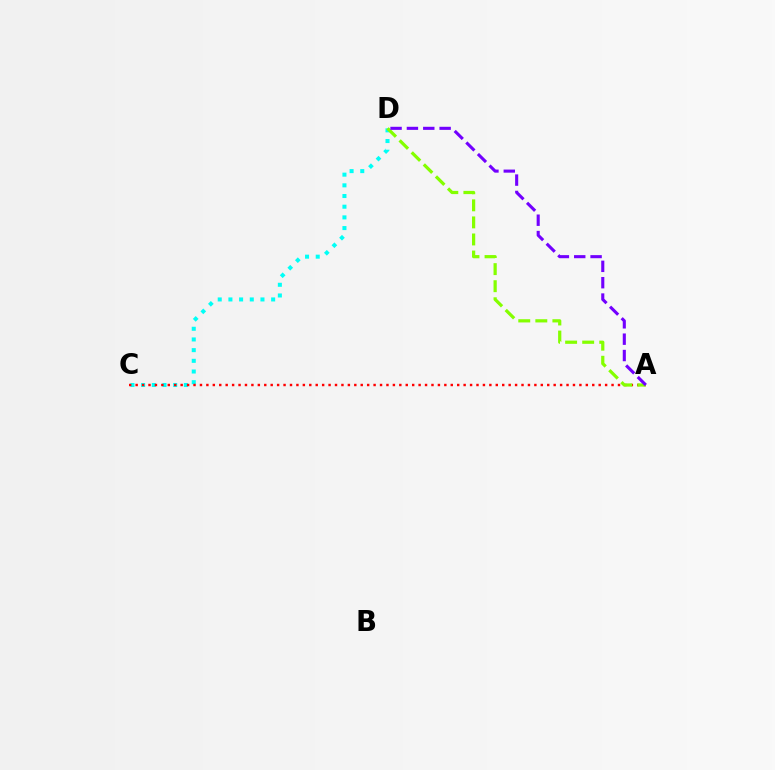{('C', 'D'): [{'color': '#00fff6', 'line_style': 'dotted', 'thickness': 2.9}], ('A', 'C'): [{'color': '#ff0000', 'line_style': 'dotted', 'thickness': 1.75}], ('A', 'D'): [{'color': '#84ff00', 'line_style': 'dashed', 'thickness': 2.32}, {'color': '#7200ff', 'line_style': 'dashed', 'thickness': 2.22}]}